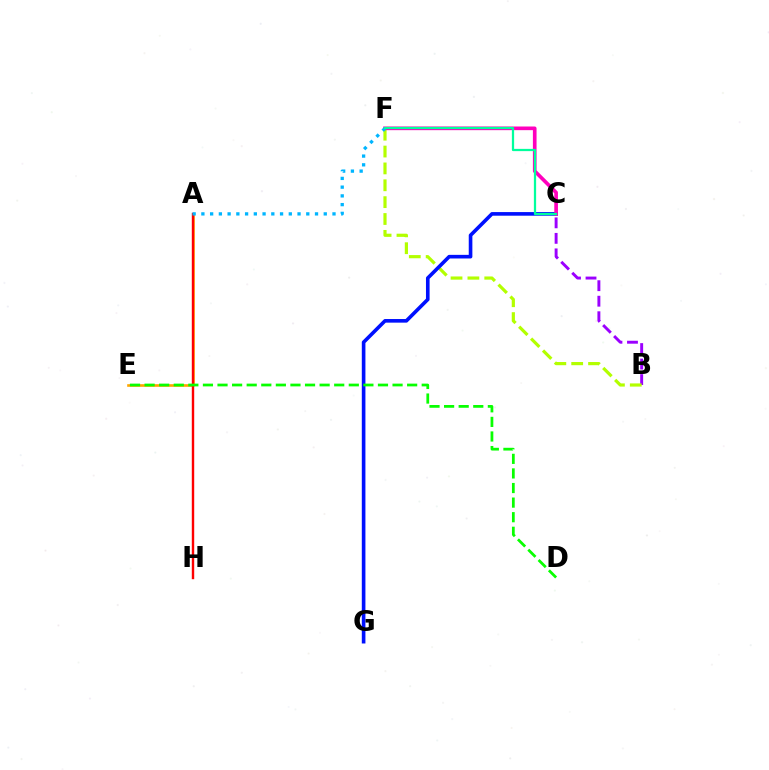{('B', 'C'): [{'color': '#9b00ff', 'line_style': 'dashed', 'thickness': 2.11}], ('B', 'F'): [{'color': '#b3ff00', 'line_style': 'dashed', 'thickness': 2.29}], ('A', 'E'): [{'color': '#ffa500', 'line_style': 'solid', 'thickness': 1.89}], ('C', 'G'): [{'color': '#0010ff', 'line_style': 'solid', 'thickness': 2.61}], ('A', 'H'): [{'color': '#ff0000', 'line_style': 'solid', 'thickness': 1.73}], ('D', 'E'): [{'color': '#08ff00', 'line_style': 'dashed', 'thickness': 1.98}], ('C', 'F'): [{'color': '#ff00bd', 'line_style': 'solid', 'thickness': 2.63}, {'color': '#00ff9d', 'line_style': 'solid', 'thickness': 1.62}], ('A', 'F'): [{'color': '#00b5ff', 'line_style': 'dotted', 'thickness': 2.37}]}